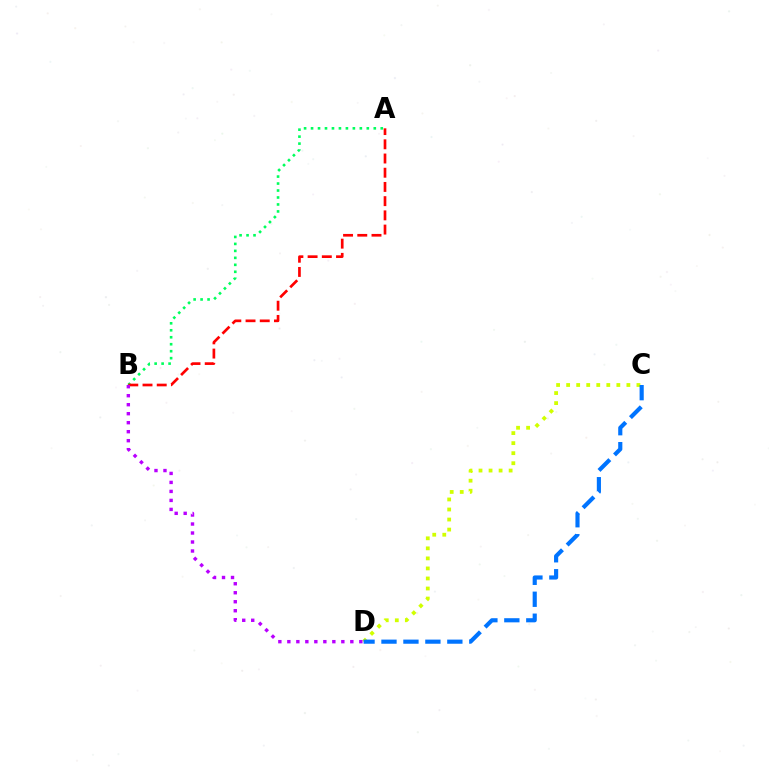{('C', 'D'): [{'color': '#d1ff00', 'line_style': 'dotted', 'thickness': 2.73}, {'color': '#0074ff', 'line_style': 'dashed', 'thickness': 2.98}], ('A', 'B'): [{'color': '#00ff5c', 'line_style': 'dotted', 'thickness': 1.89}, {'color': '#ff0000', 'line_style': 'dashed', 'thickness': 1.93}], ('B', 'D'): [{'color': '#b900ff', 'line_style': 'dotted', 'thickness': 2.44}]}